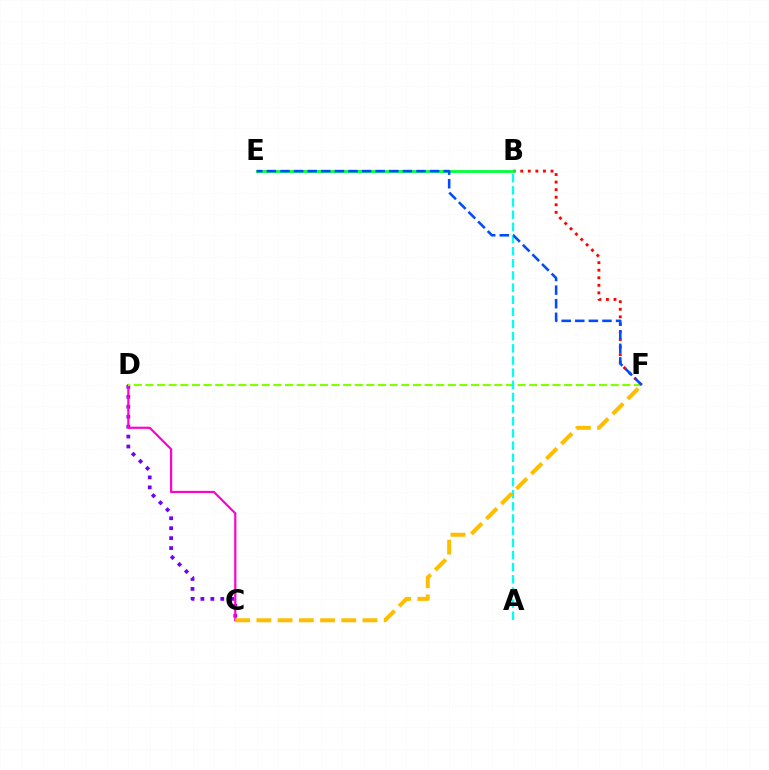{('C', 'D'): [{'color': '#7200ff', 'line_style': 'dotted', 'thickness': 2.7}, {'color': '#ff00cf', 'line_style': 'solid', 'thickness': 1.57}], ('B', 'F'): [{'color': '#ff0000', 'line_style': 'dotted', 'thickness': 2.05}], ('B', 'E'): [{'color': '#00ff39', 'line_style': 'solid', 'thickness': 1.99}], ('D', 'F'): [{'color': '#84ff00', 'line_style': 'dashed', 'thickness': 1.58}], ('A', 'B'): [{'color': '#00fff6', 'line_style': 'dashed', 'thickness': 1.65}], ('E', 'F'): [{'color': '#004bff', 'line_style': 'dashed', 'thickness': 1.85}], ('C', 'F'): [{'color': '#ffbd00', 'line_style': 'dashed', 'thickness': 2.88}]}